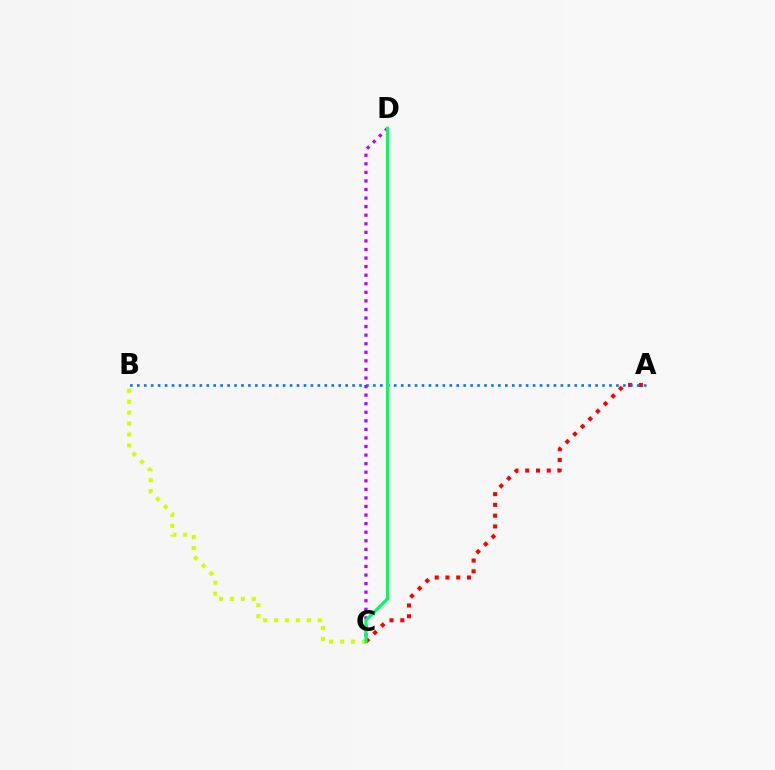{('A', 'C'): [{'color': '#ff0000', 'line_style': 'dotted', 'thickness': 2.93}], ('B', 'C'): [{'color': '#d1ff00', 'line_style': 'dotted', 'thickness': 2.97}], ('C', 'D'): [{'color': '#b900ff', 'line_style': 'dotted', 'thickness': 2.33}, {'color': '#00ff5c', 'line_style': 'solid', 'thickness': 2.29}], ('A', 'B'): [{'color': '#0074ff', 'line_style': 'dotted', 'thickness': 1.89}]}